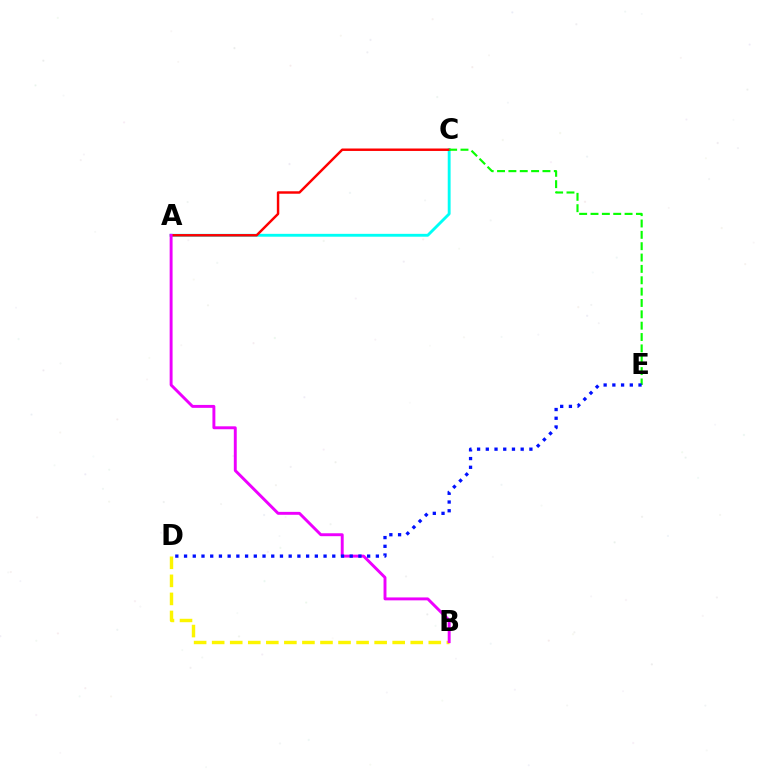{('A', 'C'): [{'color': '#00fff6', 'line_style': 'solid', 'thickness': 2.06}, {'color': '#ff0000', 'line_style': 'solid', 'thickness': 1.76}], ('B', 'D'): [{'color': '#fcf500', 'line_style': 'dashed', 'thickness': 2.45}], ('A', 'B'): [{'color': '#ee00ff', 'line_style': 'solid', 'thickness': 2.1}], ('C', 'E'): [{'color': '#08ff00', 'line_style': 'dashed', 'thickness': 1.54}], ('D', 'E'): [{'color': '#0010ff', 'line_style': 'dotted', 'thickness': 2.37}]}